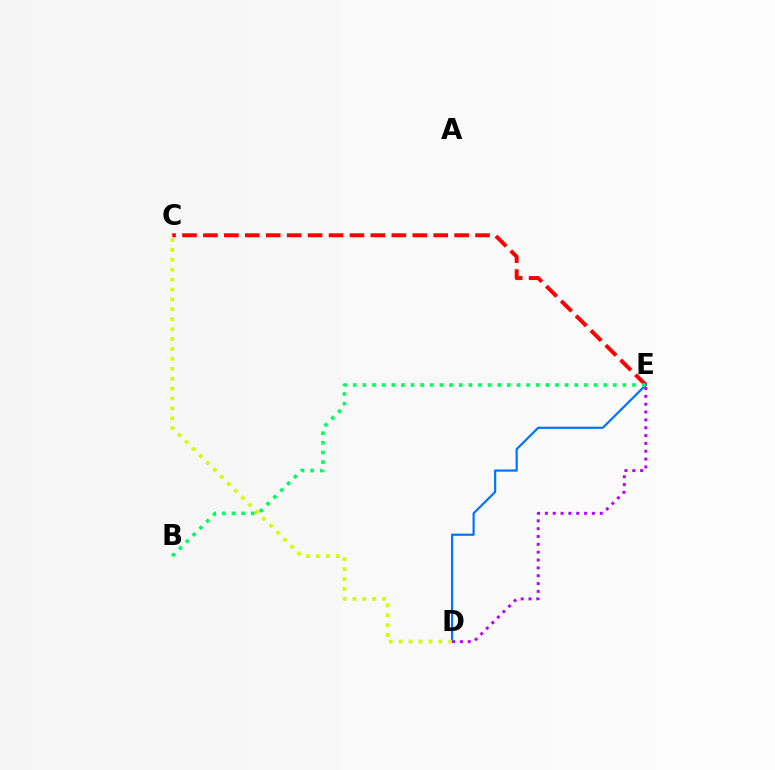{('D', 'E'): [{'color': '#0074ff', 'line_style': 'solid', 'thickness': 1.58}, {'color': '#b900ff', 'line_style': 'dotted', 'thickness': 2.13}], ('C', 'E'): [{'color': '#ff0000', 'line_style': 'dashed', 'thickness': 2.84}], ('C', 'D'): [{'color': '#d1ff00', 'line_style': 'dotted', 'thickness': 2.69}], ('B', 'E'): [{'color': '#00ff5c', 'line_style': 'dotted', 'thickness': 2.62}]}